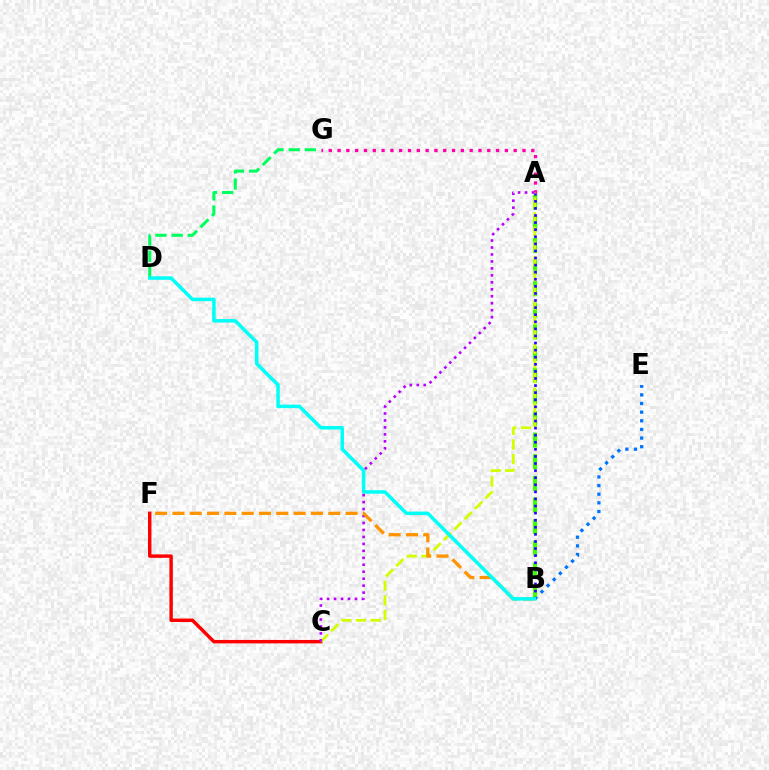{('B', 'E'): [{'color': '#0074ff', 'line_style': 'dotted', 'thickness': 2.35}], ('A', 'B'): [{'color': '#3dff00', 'line_style': 'dashed', 'thickness': 2.94}, {'color': '#2500ff', 'line_style': 'dotted', 'thickness': 1.93}], ('A', 'G'): [{'color': '#ff00ac', 'line_style': 'dotted', 'thickness': 2.39}], ('C', 'F'): [{'color': '#ff0000', 'line_style': 'solid', 'thickness': 2.47}], ('A', 'C'): [{'color': '#d1ff00', 'line_style': 'dashed', 'thickness': 1.99}, {'color': '#b900ff', 'line_style': 'dotted', 'thickness': 1.89}], ('D', 'G'): [{'color': '#00ff5c', 'line_style': 'dashed', 'thickness': 2.19}], ('B', 'F'): [{'color': '#ff9400', 'line_style': 'dashed', 'thickness': 2.35}], ('B', 'D'): [{'color': '#00fff6', 'line_style': 'solid', 'thickness': 2.53}]}